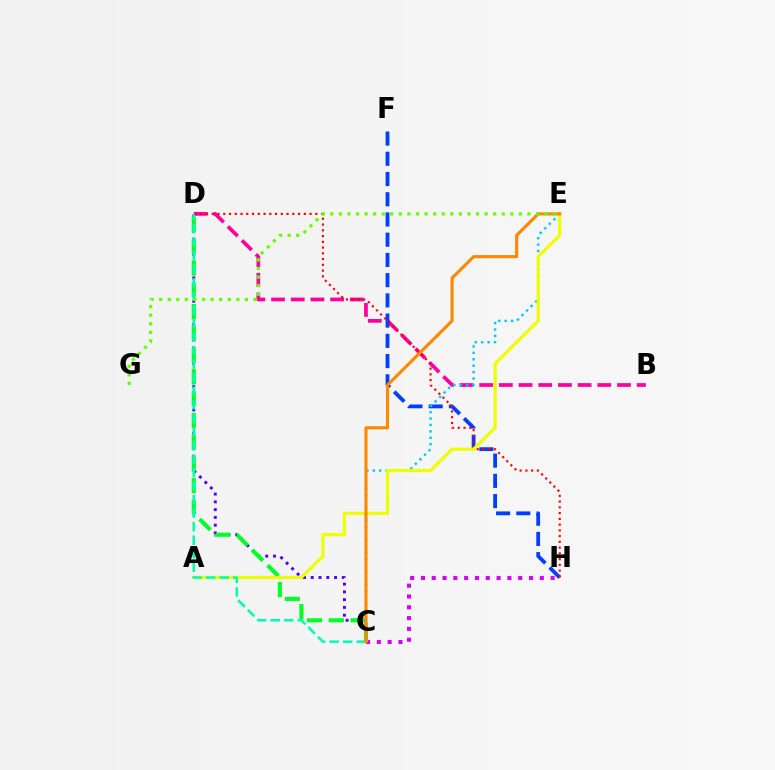{('B', 'D'): [{'color': '#ff00a0', 'line_style': 'dashed', 'thickness': 2.67}], ('F', 'H'): [{'color': '#003fff', 'line_style': 'dashed', 'thickness': 2.75}], ('C', 'D'): [{'color': '#4f00ff', 'line_style': 'dotted', 'thickness': 2.11}, {'color': '#00ff27', 'line_style': 'dashed', 'thickness': 2.96}, {'color': '#00ffaf', 'line_style': 'dashed', 'thickness': 1.84}], ('C', 'H'): [{'color': '#d600ff', 'line_style': 'dotted', 'thickness': 2.94}], ('D', 'H'): [{'color': '#ff0000', 'line_style': 'dotted', 'thickness': 1.56}], ('C', 'E'): [{'color': '#00c7ff', 'line_style': 'dotted', 'thickness': 1.74}, {'color': '#ff8800', 'line_style': 'solid', 'thickness': 2.25}], ('A', 'E'): [{'color': '#eeff00', 'line_style': 'solid', 'thickness': 2.31}], ('E', 'G'): [{'color': '#66ff00', 'line_style': 'dotted', 'thickness': 2.33}]}